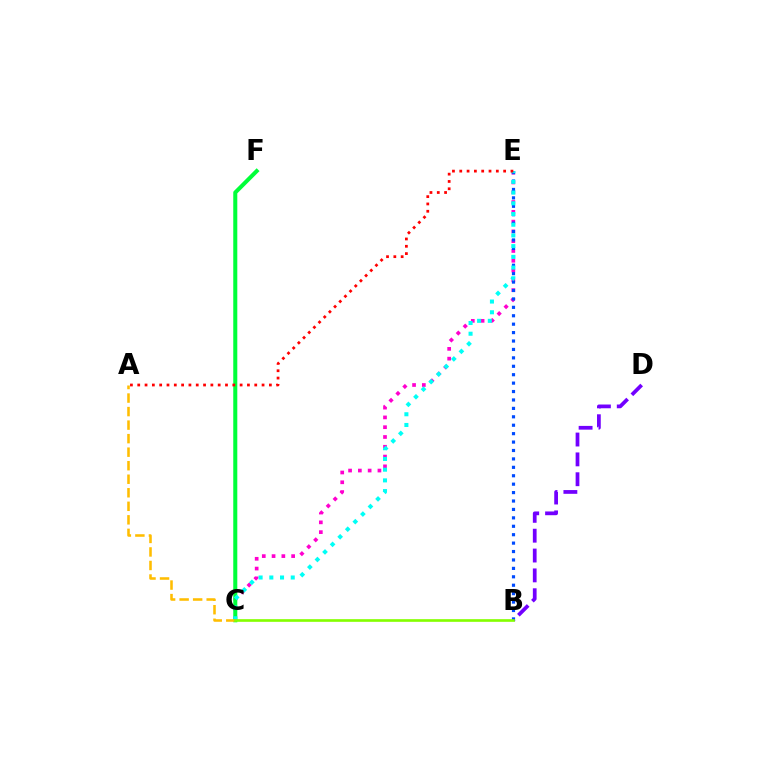{('B', 'D'): [{'color': '#7200ff', 'line_style': 'dashed', 'thickness': 2.7}], ('C', 'E'): [{'color': '#ff00cf', 'line_style': 'dotted', 'thickness': 2.66}, {'color': '#00fff6', 'line_style': 'dotted', 'thickness': 2.91}], ('B', 'E'): [{'color': '#004bff', 'line_style': 'dotted', 'thickness': 2.29}], ('C', 'F'): [{'color': '#00ff39', 'line_style': 'solid', 'thickness': 2.91}], ('A', 'E'): [{'color': '#ff0000', 'line_style': 'dotted', 'thickness': 1.99}], ('A', 'C'): [{'color': '#ffbd00', 'line_style': 'dashed', 'thickness': 1.84}], ('B', 'C'): [{'color': '#84ff00', 'line_style': 'solid', 'thickness': 1.91}]}